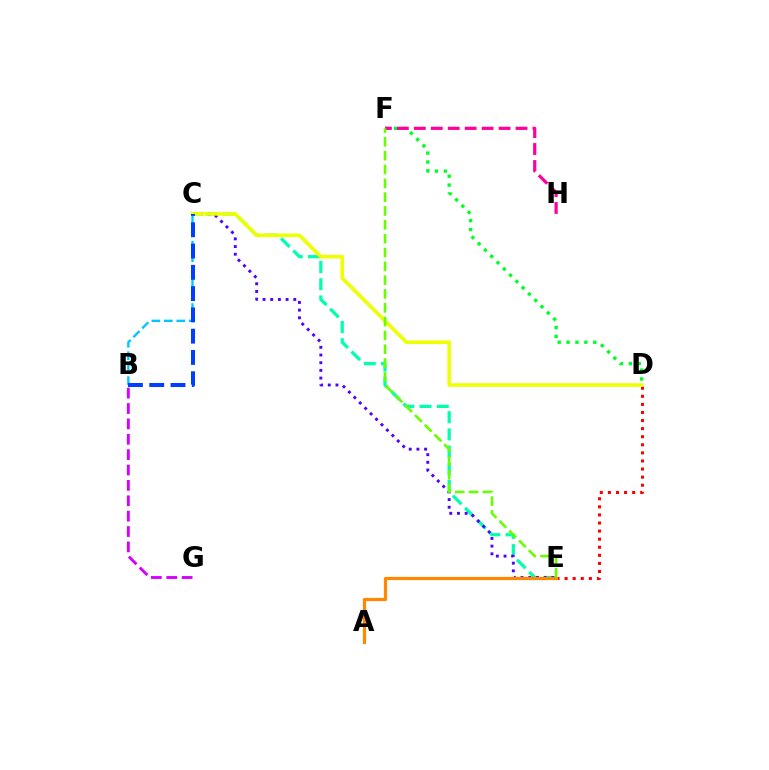{('C', 'E'): [{'color': '#00ffaf', 'line_style': 'dashed', 'thickness': 2.34}, {'color': '#4f00ff', 'line_style': 'dotted', 'thickness': 2.09}], ('B', 'G'): [{'color': '#d600ff', 'line_style': 'dashed', 'thickness': 2.09}], ('D', 'E'): [{'color': '#ff0000', 'line_style': 'dotted', 'thickness': 2.2}], ('D', 'F'): [{'color': '#00ff27', 'line_style': 'dotted', 'thickness': 2.42}], ('A', 'E'): [{'color': '#ff8800', 'line_style': 'solid', 'thickness': 2.29}], ('F', 'H'): [{'color': '#ff00a0', 'line_style': 'dashed', 'thickness': 2.3}], ('C', 'D'): [{'color': '#eeff00', 'line_style': 'solid', 'thickness': 2.58}], ('E', 'F'): [{'color': '#66ff00', 'line_style': 'dashed', 'thickness': 1.88}], ('B', 'C'): [{'color': '#00c7ff', 'line_style': 'dashed', 'thickness': 1.69}, {'color': '#003fff', 'line_style': 'dashed', 'thickness': 2.89}]}